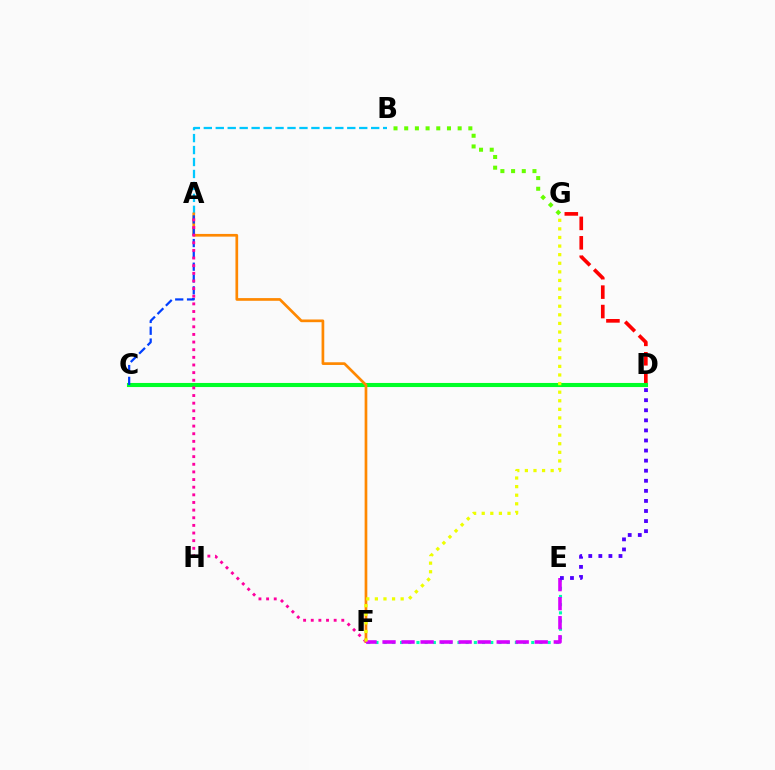{('D', 'G'): [{'color': '#ff0000', 'line_style': 'dashed', 'thickness': 2.64}], ('B', 'G'): [{'color': '#66ff00', 'line_style': 'dotted', 'thickness': 2.9}], ('E', 'F'): [{'color': '#00ffaf', 'line_style': 'dotted', 'thickness': 2.23}, {'color': '#d600ff', 'line_style': 'dashed', 'thickness': 2.58}], ('A', 'B'): [{'color': '#00c7ff', 'line_style': 'dashed', 'thickness': 1.62}], ('C', 'D'): [{'color': '#00ff27', 'line_style': 'solid', 'thickness': 2.94}], ('A', 'F'): [{'color': '#ff8800', 'line_style': 'solid', 'thickness': 1.94}, {'color': '#ff00a0', 'line_style': 'dotted', 'thickness': 2.08}], ('A', 'C'): [{'color': '#003fff', 'line_style': 'dashed', 'thickness': 1.61}], ('D', 'E'): [{'color': '#4f00ff', 'line_style': 'dotted', 'thickness': 2.74}], ('F', 'G'): [{'color': '#eeff00', 'line_style': 'dotted', 'thickness': 2.33}]}